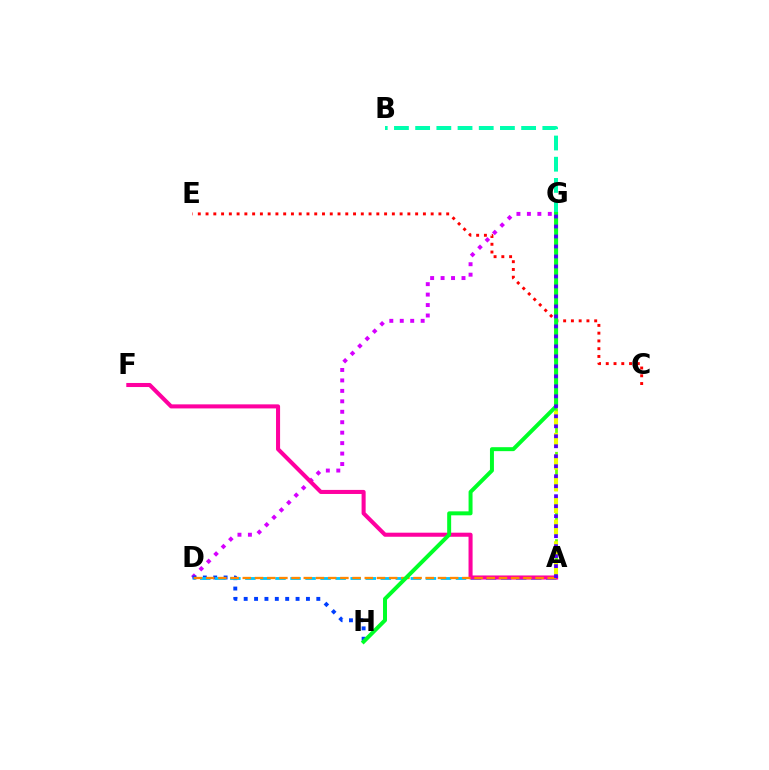{('B', 'G'): [{'color': '#00ffaf', 'line_style': 'dashed', 'thickness': 2.88}], ('D', 'G'): [{'color': '#d600ff', 'line_style': 'dotted', 'thickness': 2.84}], ('A', 'G'): [{'color': '#66ff00', 'line_style': 'dashed', 'thickness': 1.98}, {'color': '#eeff00', 'line_style': 'dashed', 'thickness': 2.94}, {'color': '#4f00ff', 'line_style': 'dotted', 'thickness': 2.71}], ('C', 'E'): [{'color': '#ff0000', 'line_style': 'dotted', 'thickness': 2.11}], ('D', 'H'): [{'color': '#003fff', 'line_style': 'dotted', 'thickness': 2.82}], ('A', 'D'): [{'color': '#00c7ff', 'line_style': 'dashed', 'thickness': 2.04}, {'color': '#ff8800', 'line_style': 'dashed', 'thickness': 1.66}], ('A', 'F'): [{'color': '#ff00a0', 'line_style': 'solid', 'thickness': 2.92}], ('G', 'H'): [{'color': '#00ff27', 'line_style': 'solid', 'thickness': 2.86}]}